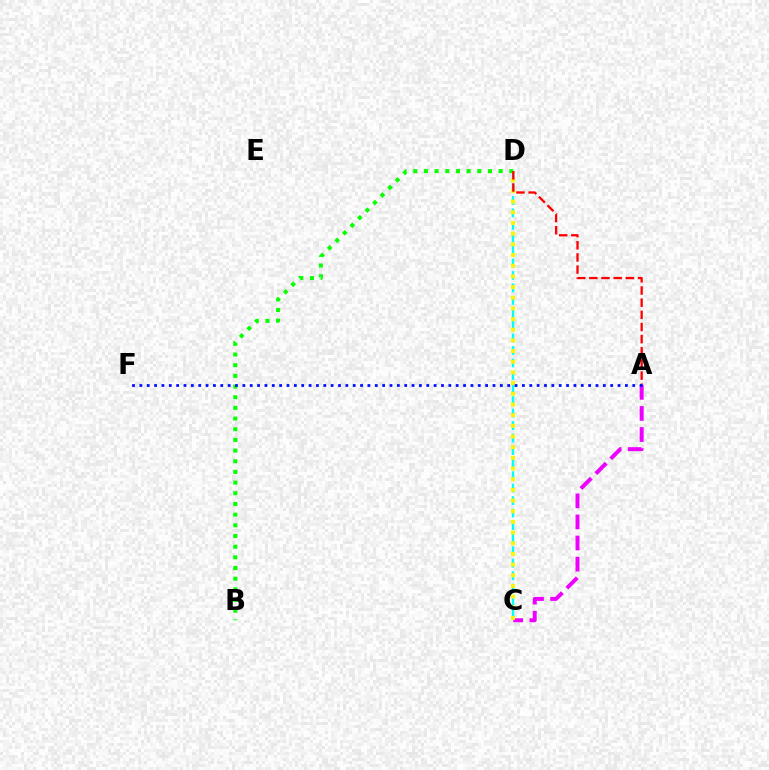{('C', 'D'): [{'color': '#00fff6', 'line_style': 'dashed', 'thickness': 1.7}, {'color': '#fcf500', 'line_style': 'dotted', 'thickness': 2.9}], ('A', 'C'): [{'color': '#ee00ff', 'line_style': 'dashed', 'thickness': 2.86}], ('B', 'D'): [{'color': '#08ff00', 'line_style': 'dotted', 'thickness': 2.9}], ('A', 'D'): [{'color': '#ff0000', 'line_style': 'dashed', 'thickness': 1.65}], ('A', 'F'): [{'color': '#0010ff', 'line_style': 'dotted', 'thickness': 2.0}]}